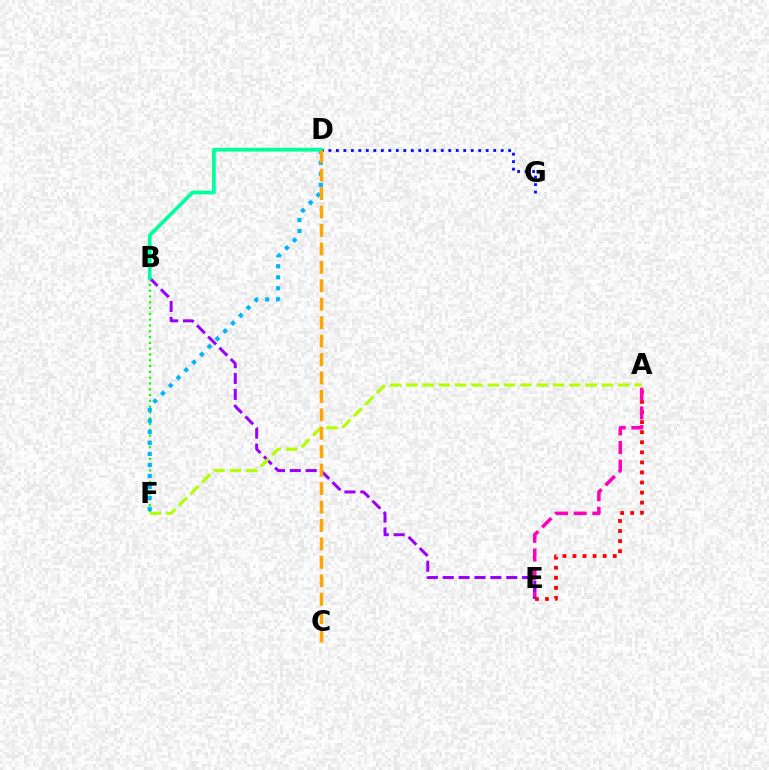{('D', 'G'): [{'color': '#0010ff', 'line_style': 'dotted', 'thickness': 2.04}], ('B', 'F'): [{'color': '#08ff00', 'line_style': 'dotted', 'thickness': 1.58}], ('D', 'F'): [{'color': '#00b5ff', 'line_style': 'dotted', 'thickness': 2.99}], ('A', 'E'): [{'color': '#ff0000', 'line_style': 'dotted', 'thickness': 2.74}, {'color': '#ff00bd', 'line_style': 'dashed', 'thickness': 2.54}], ('B', 'E'): [{'color': '#9b00ff', 'line_style': 'dashed', 'thickness': 2.16}], ('A', 'F'): [{'color': '#b3ff00', 'line_style': 'dashed', 'thickness': 2.21}], ('B', 'D'): [{'color': '#00ff9d', 'line_style': 'solid', 'thickness': 2.68}], ('C', 'D'): [{'color': '#ffa500', 'line_style': 'dashed', 'thickness': 2.5}]}